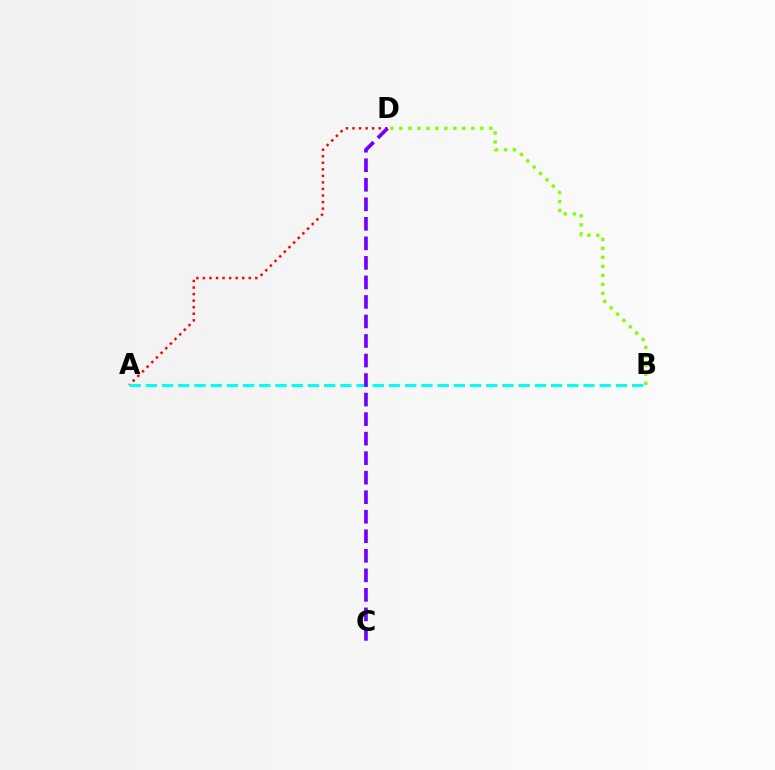{('A', 'D'): [{'color': '#ff0000', 'line_style': 'dotted', 'thickness': 1.78}], ('A', 'B'): [{'color': '#00fff6', 'line_style': 'dashed', 'thickness': 2.2}], ('B', 'D'): [{'color': '#84ff00', 'line_style': 'dotted', 'thickness': 2.44}], ('C', 'D'): [{'color': '#7200ff', 'line_style': 'dashed', 'thickness': 2.65}]}